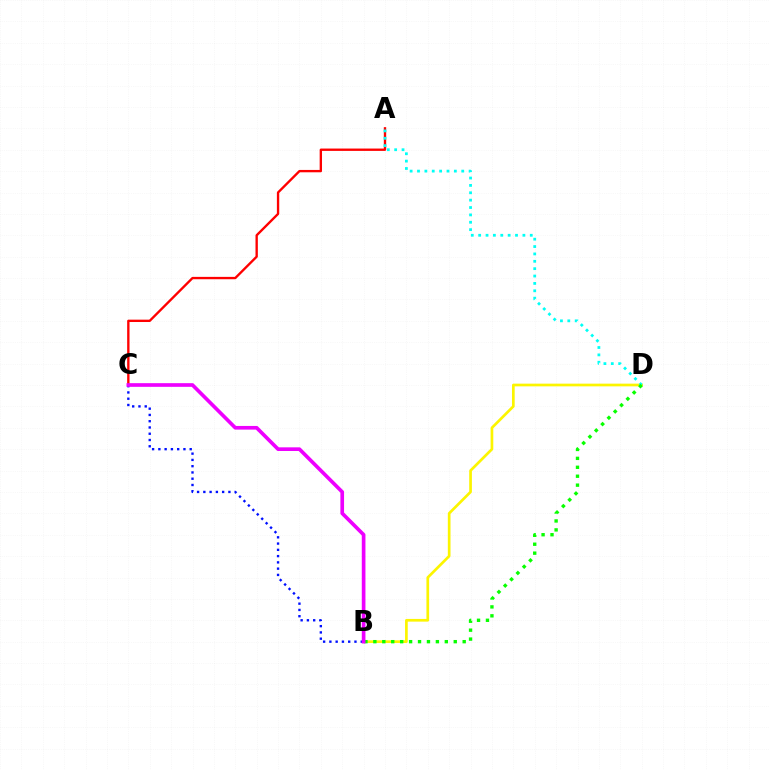{('A', 'C'): [{'color': '#ff0000', 'line_style': 'solid', 'thickness': 1.7}], ('B', 'D'): [{'color': '#fcf500', 'line_style': 'solid', 'thickness': 1.94}, {'color': '#08ff00', 'line_style': 'dotted', 'thickness': 2.43}], ('A', 'D'): [{'color': '#00fff6', 'line_style': 'dotted', 'thickness': 2.0}], ('B', 'C'): [{'color': '#0010ff', 'line_style': 'dotted', 'thickness': 1.7}, {'color': '#ee00ff', 'line_style': 'solid', 'thickness': 2.64}]}